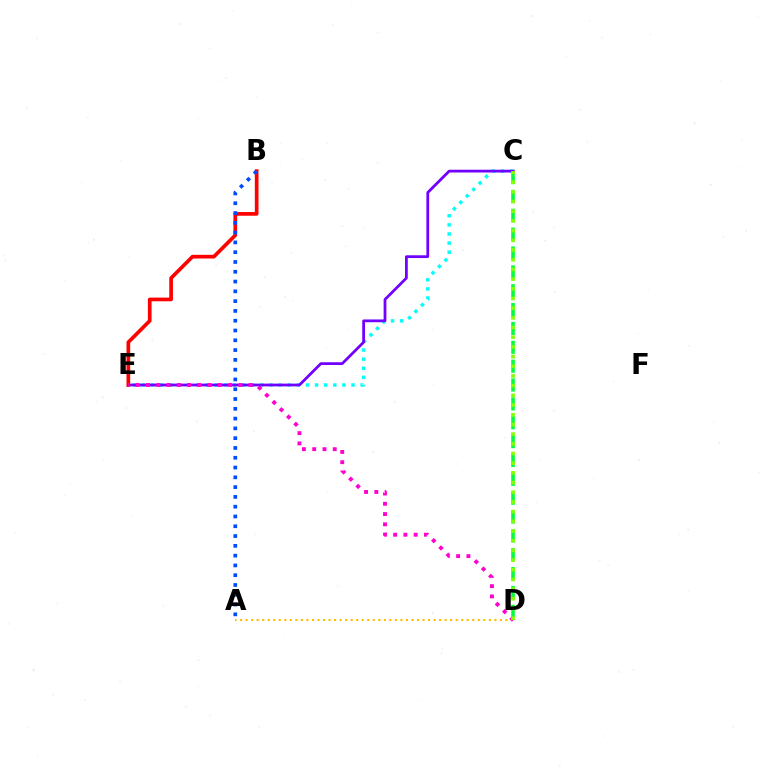{('C', 'E'): [{'color': '#00fff6', 'line_style': 'dotted', 'thickness': 2.48}, {'color': '#7200ff', 'line_style': 'solid', 'thickness': 1.99}], ('A', 'D'): [{'color': '#ffbd00', 'line_style': 'dotted', 'thickness': 1.5}], ('C', 'D'): [{'color': '#00ff39', 'line_style': 'dashed', 'thickness': 2.56}, {'color': '#84ff00', 'line_style': 'dotted', 'thickness': 2.63}], ('B', 'E'): [{'color': '#ff0000', 'line_style': 'solid', 'thickness': 2.65}], ('A', 'B'): [{'color': '#004bff', 'line_style': 'dotted', 'thickness': 2.66}], ('D', 'E'): [{'color': '#ff00cf', 'line_style': 'dotted', 'thickness': 2.79}]}